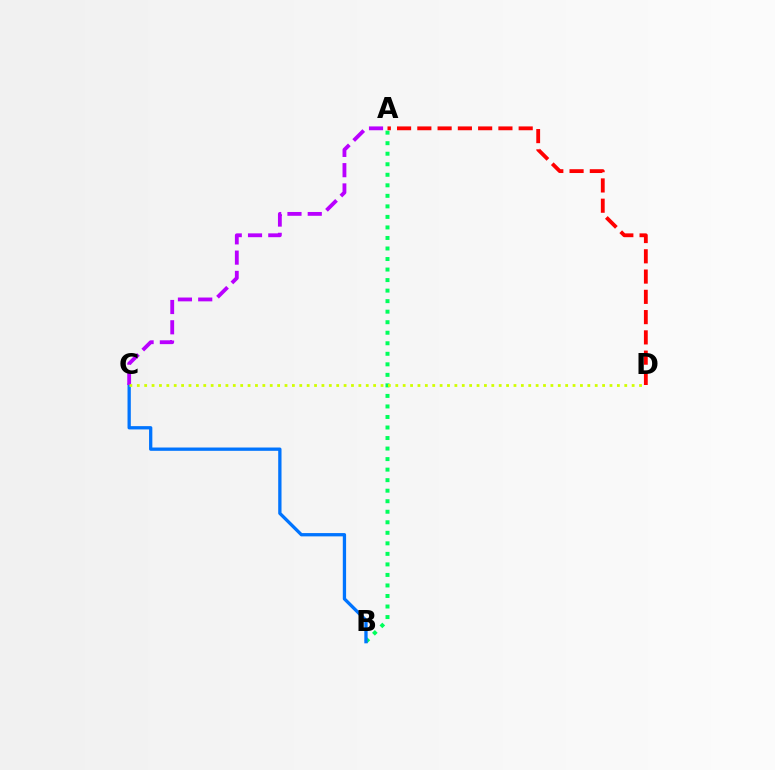{('A', 'B'): [{'color': '#00ff5c', 'line_style': 'dotted', 'thickness': 2.86}], ('B', 'C'): [{'color': '#0074ff', 'line_style': 'solid', 'thickness': 2.37}], ('A', 'C'): [{'color': '#b900ff', 'line_style': 'dashed', 'thickness': 2.76}], ('A', 'D'): [{'color': '#ff0000', 'line_style': 'dashed', 'thickness': 2.75}], ('C', 'D'): [{'color': '#d1ff00', 'line_style': 'dotted', 'thickness': 2.01}]}